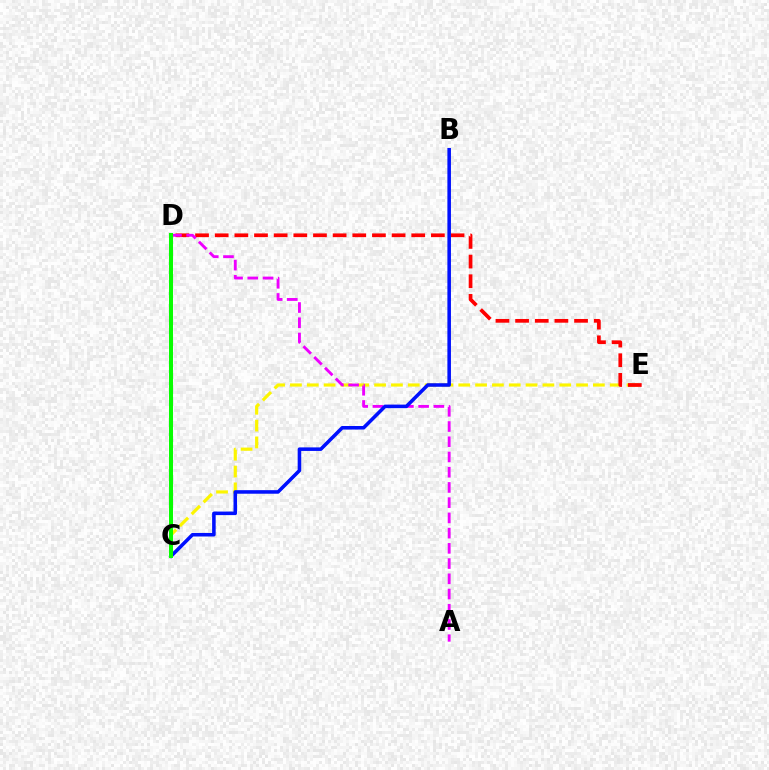{('C', 'E'): [{'color': '#fcf500', 'line_style': 'dashed', 'thickness': 2.29}], ('C', 'D'): [{'color': '#00fff6', 'line_style': 'solid', 'thickness': 1.84}, {'color': '#08ff00', 'line_style': 'solid', 'thickness': 2.9}], ('D', 'E'): [{'color': '#ff0000', 'line_style': 'dashed', 'thickness': 2.67}], ('A', 'D'): [{'color': '#ee00ff', 'line_style': 'dashed', 'thickness': 2.07}], ('B', 'C'): [{'color': '#0010ff', 'line_style': 'solid', 'thickness': 2.56}]}